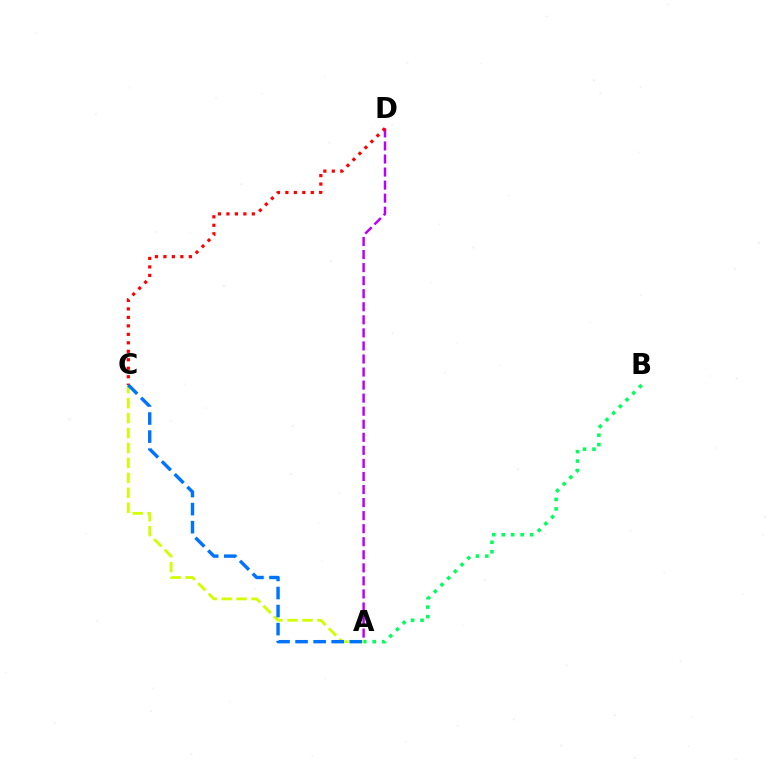{('A', 'C'): [{'color': '#d1ff00', 'line_style': 'dashed', 'thickness': 2.03}, {'color': '#0074ff', 'line_style': 'dashed', 'thickness': 2.45}], ('A', 'B'): [{'color': '#00ff5c', 'line_style': 'dotted', 'thickness': 2.57}], ('A', 'D'): [{'color': '#b900ff', 'line_style': 'dashed', 'thickness': 1.77}], ('C', 'D'): [{'color': '#ff0000', 'line_style': 'dotted', 'thickness': 2.3}]}